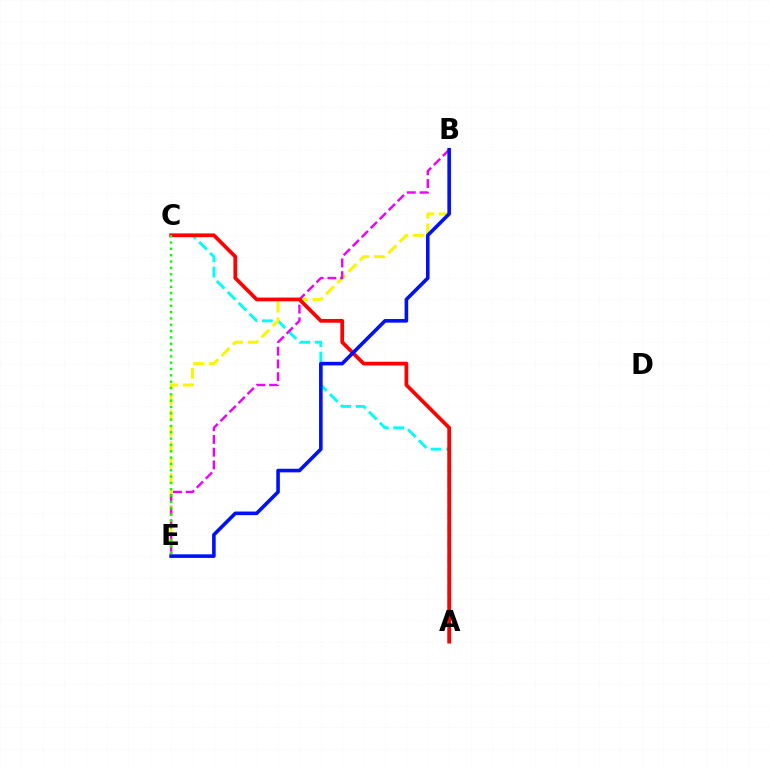{('A', 'C'): [{'color': '#00fff6', 'line_style': 'dashed', 'thickness': 2.1}, {'color': '#ff0000', 'line_style': 'solid', 'thickness': 2.69}], ('B', 'E'): [{'color': '#fcf500', 'line_style': 'dashed', 'thickness': 2.15}, {'color': '#ee00ff', 'line_style': 'dashed', 'thickness': 1.73}, {'color': '#0010ff', 'line_style': 'solid', 'thickness': 2.59}], ('C', 'E'): [{'color': '#08ff00', 'line_style': 'dotted', 'thickness': 1.72}]}